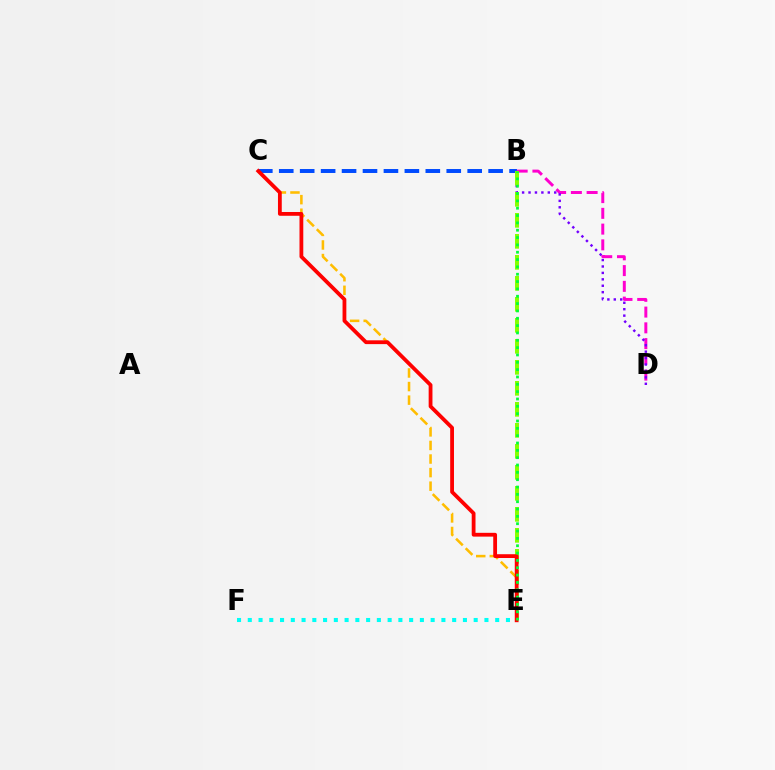{('B', 'C'): [{'color': '#004bff', 'line_style': 'dashed', 'thickness': 2.84}], ('C', 'E'): [{'color': '#ffbd00', 'line_style': 'dashed', 'thickness': 1.84}, {'color': '#ff0000', 'line_style': 'solid', 'thickness': 2.73}], ('B', 'D'): [{'color': '#ff00cf', 'line_style': 'dashed', 'thickness': 2.14}, {'color': '#7200ff', 'line_style': 'dotted', 'thickness': 1.75}], ('E', 'F'): [{'color': '#00fff6', 'line_style': 'dotted', 'thickness': 2.92}], ('B', 'E'): [{'color': '#84ff00', 'line_style': 'dashed', 'thickness': 2.85}, {'color': '#00ff39', 'line_style': 'dotted', 'thickness': 1.99}]}